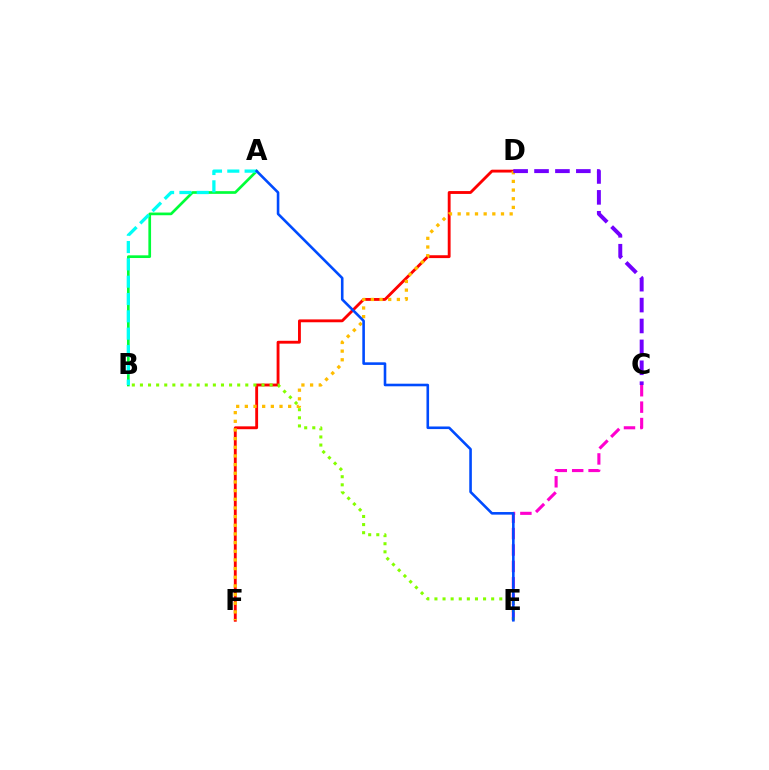{('A', 'B'): [{'color': '#00ff39', 'line_style': 'solid', 'thickness': 1.94}, {'color': '#00fff6', 'line_style': 'dashed', 'thickness': 2.35}], ('C', 'E'): [{'color': '#ff00cf', 'line_style': 'dashed', 'thickness': 2.23}], ('D', 'F'): [{'color': '#ff0000', 'line_style': 'solid', 'thickness': 2.06}, {'color': '#ffbd00', 'line_style': 'dotted', 'thickness': 2.35}], ('B', 'E'): [{'color': '#84ff00', 'line_style': 'dotted', 'thickness': 2.2}], ('C', 'D'): [{'color': '#7200ff', 'line_style': 'dashed', 'thickness': 2.84}], ('A', 'E'): [{'color': '#004bff', 'line_style': 'solid', 'thickness': 1.87}]}